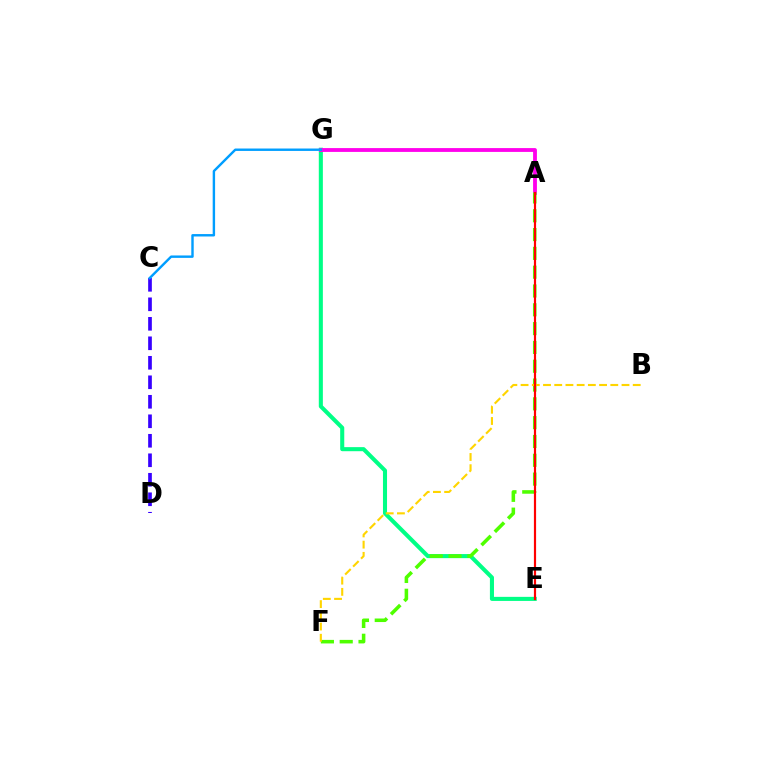{('E', 'G'): [{'color': '#00ff86', 'line_style': 'solid', 'thickness': 2.93}], ('C', 'D'): [{'color': '#3700ff', 'line_style': 'dashed', 'thickness': 2.65}], ('A', 'G'): [{'color': '#ff00ed', 'line_style': 'solid', 'thickness': 2.75}], ('C', 'G'): [{'color': '#009eff', 'line_style': 'solid', 'thickness': 1.74}], ('A', 'F'): [{'color': '#4fff00', 'line_style': 'dashed', 'thickness': 2.56}], ('B', 'F'): [{'color': '#ffd500', 'line_style': 'dashed', 'thickness': 1.52}], ('A', 'E'): [{'color': '#ff0000', 'line_style': 'solid', 'thickness': 1.57}]}